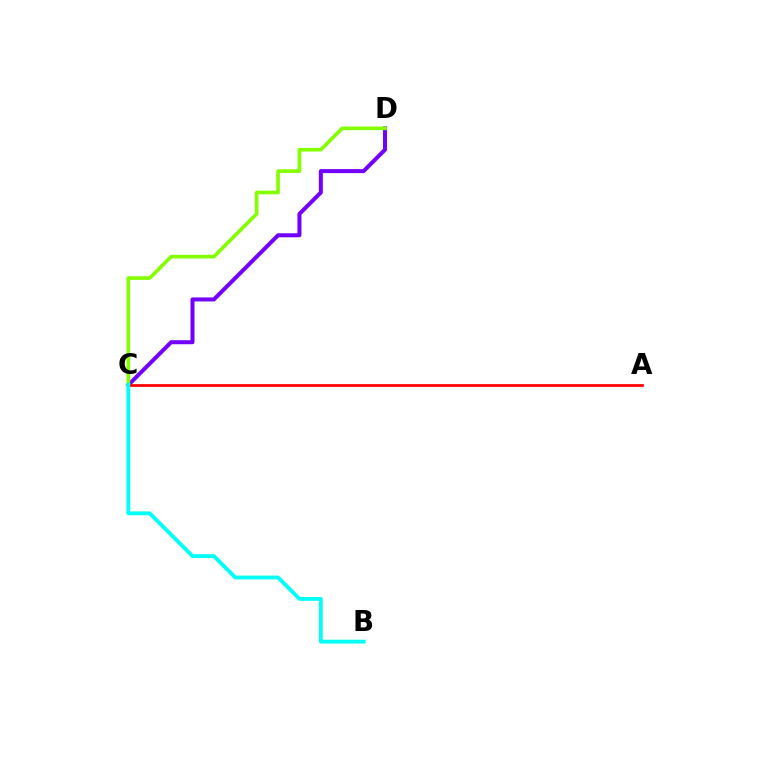{('C', 'D'): [{'color': '#7200ff', 'line_style': 'solid', 'thickness': 2.89}, {'color': '#84ff00', 'line_style': 'solid', 'thickness': 2.63}], ('A', 'C'): [{'color': '#ff0000', 'line_style': 'solid', 'thickness': 1.98}], ('B', 'C'): [{'color': '#00fff6', 'line_style': 'solid', 'thickness': 2.77}]}